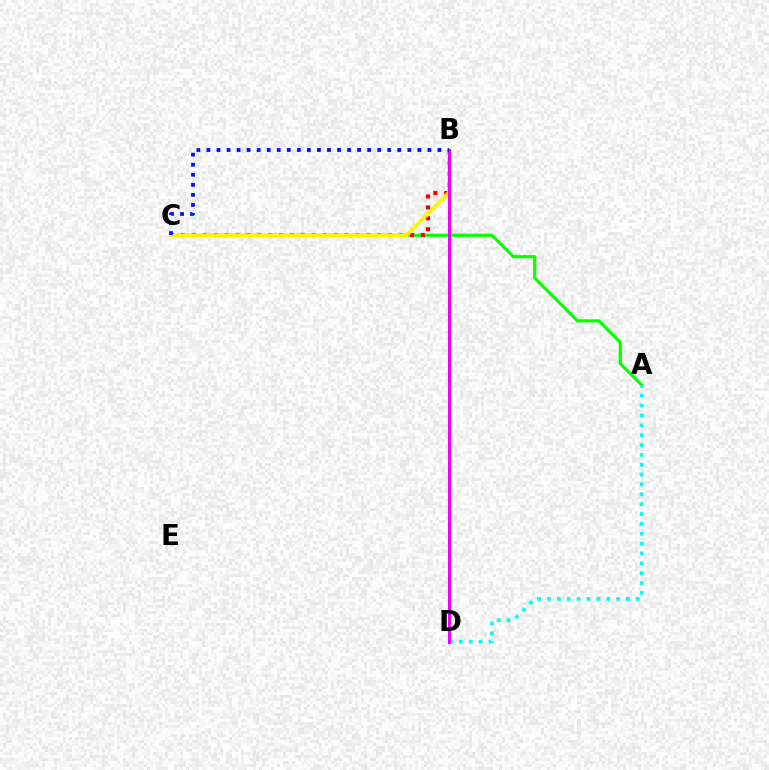{('A', 'C'): [{'color': '#08ff00', 'line_style': 'solid', 'thickness': 2.26}], ('B', 'C'): [{'color': '#ff0000', 'line_style': 'dotted', 'thickness': 2.96}, {'color': '#fcf500', 'line_style': 'solid', 'thickness': 2.7}, {'color': '#0010ff', 'line_style': 'dotted', 'thickness': 2.73}], ('A', 'D'): [{'color': '#00fff6', 'line_style': 'dotted', 'thickness': 2.68}], ('B', 'D'): [{'color': '#ee00ff', 'line_style': 'solid', 'thickness': 2.18}]}